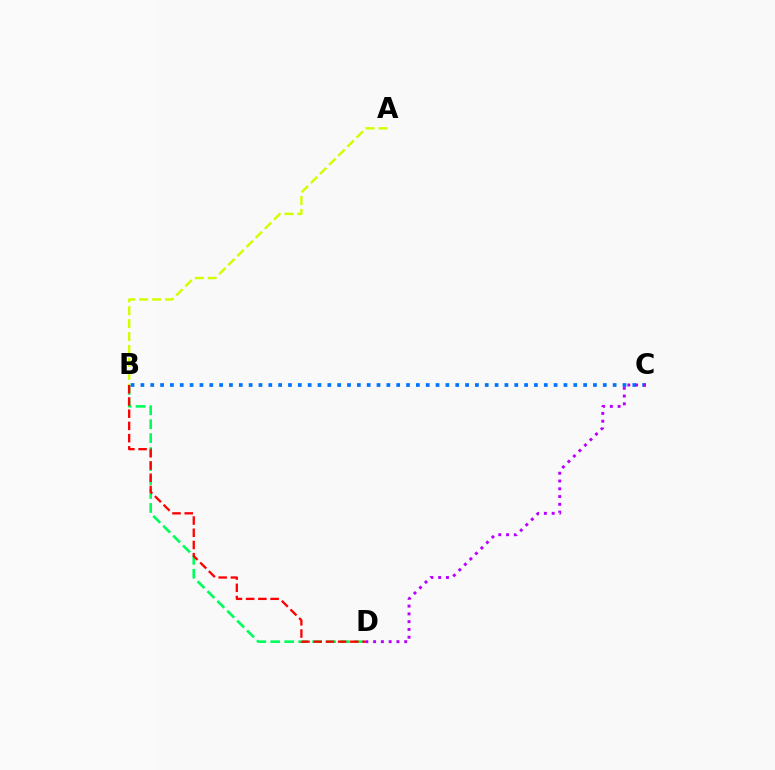{('A', 'B'): [{'color': '#d1ff00', 'line_style': 'dashed', 'thickness': 1.75}], ('B', 'D'): [{'color': '#00ff5c', 'line_style': 'dashed', 'thickness': 1.9}, {'color': '#ff0000', 'line_style': 'dashed', 'thickness': 1.66}], ('B', 'C'): [{'color': '#0074ff', 'line_style': 'dotted', 'thickness': 2.67}], ('C', 'D'): [{'color': '#b900ff', 'line_style': 'dotted', 'thickness': 2.11}]}